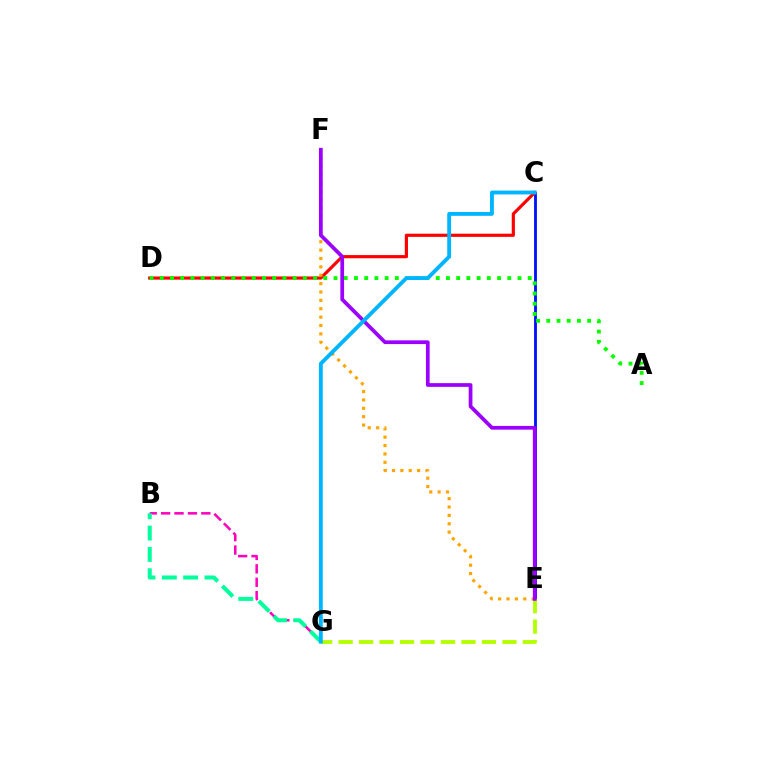{('B', 'G'): [{'color': '#ff00bd', 'line_style': 'dashed', 'thickness': 1.82}, {'color': '#00ff9d', 'line_style': 'dashed', 'thickness': 2.9}], ('C', 'E'): [{'color': '#0010ff', 'line_style': 'solid', 'thickness': 2.04}], ('C', 'D'): [{'color': '#ff0000', 'line_style': 'solid', 'thickness': 2.28}], ('A', 'D'): [{'color': '#08ff00', 'line_style': 'dotted', 'thickness': 2.78}], ('E', 'G'): [{'color': '#b3ff00', 'line_style': 'dashed', 'thickness': 2.78}], ('E', 'F'): [{'color': '#ffa500', 'line_style': 'dotted', 'thickness': 2.28}, {'color': '#9b00ff', 'line_style': 'solid', 'thickness': 2.69}], ('C', 'G'): [{'color': '#00b5ff', 'line_style': 'solid', 'thickness': 2.78}]}